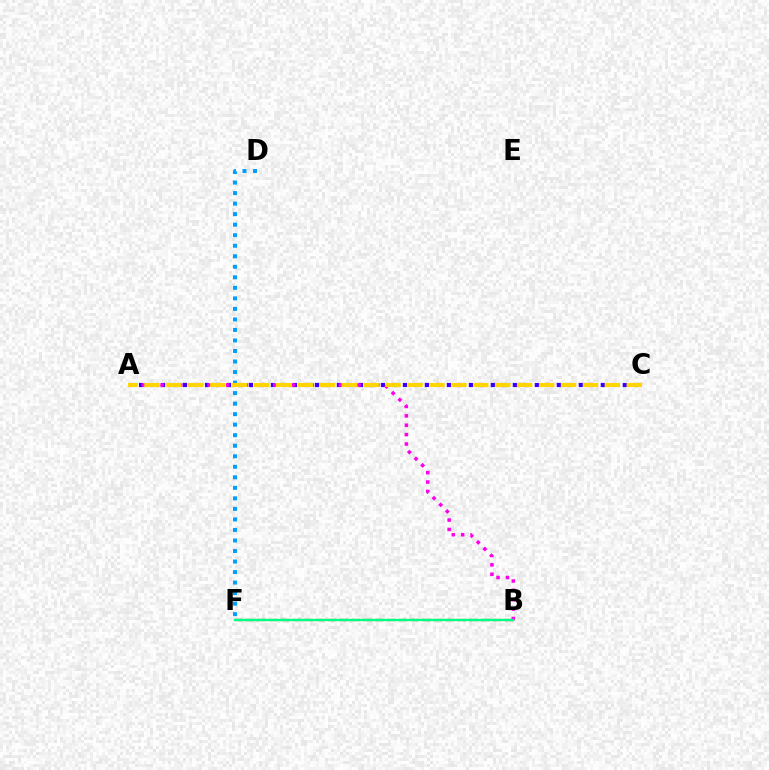{('B', 'F'): [{'color': '#ff0000', 'line_style': 'dashed', 'thickness': 1.6}, {'color': '#4fff00', 'line_style': 'dotted', 'thickness': 1.61}, {'color': '#00ff86', 'line_style': 'solid', 'thickness': 1.69}], ('A', 'C'): [{'color': '#3700ff', 'line_style': 'dotted', 'thickness': 2.99}, {'color': '#ffd500', 'line_style': 'dashed', 'thickness': 2.98}], ('D', 'F'): [{'color': '#009eff', 'line_style': 'dotted', 'thickness': 2.86}], ('A', 'B'): [{'color': '#ff00ed', 'line_style': 'dotted', 'thickness': 2.55}]}